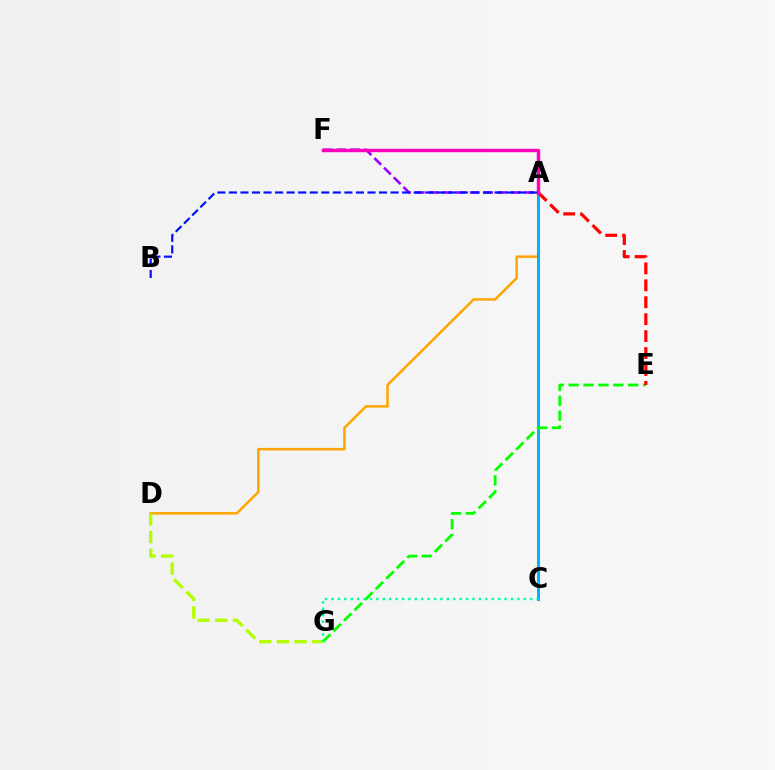{('A', 'D'): [{'color': '#ffa500', 'line_style': 'solid', 'thickness': 1.8}], ('D', 'G'): [{'color': '#b3ff00', 'line_style': 'dashed', 'thickness': 2.4}], ('A', 'C'): [{'color': '#00b5ff', 'line_style': 'solid', 'thickness': 2.16}], ('E', 'G'): [{'color': '#08ff00', 'line_style': 'dashed', 'thickness': 2.02}], ('A', 'E'): [{'color': '#ff0000', 'line_style': 'dashed', 'thickness': 2.3}], ('A', 'F'): [{'color': '#9b00ff', 'line_style': 'dashed', 'thickness': 1.86}, {'color': '#ff00bd', 'line_style': 'solid', 'thickness': 2.46}], ('A', 'B'): [{'color': '#0010ff', 'line_style': 'dashed', 'thickness': 1.57}], ('C', 'G'): [{'color': '#00ff9d', 'line_style': 'dotted', 'thickness': 1.74}]}